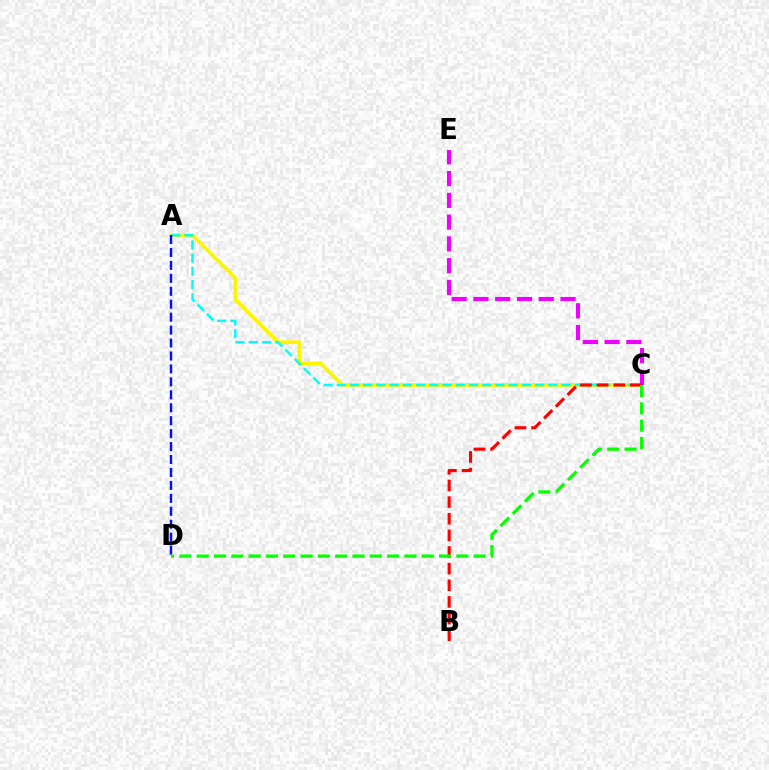{('A', 'C'): [{'color': '#fcf500', 'line_style': 'solid', 'thickness': 2.71}, {'color': '#00fff6', 'line_style': 'dashed', 'thickness': 1.8}], ('A', 'D'): [{'color': '#0010ff', 'line_style': 'dashed', 'thickness': 1.76}], ('C', 'E'): [{'color': '#ee00ff', 'line_style': 'dashed', 'thickness': 2.96}], ('B', 'C'): [{'color': '#ff0000', 'line_style': 'dashed', 'thickness': 2.26}], ('C', 'D'): [{'color': '#08ff00', 'line_style': 'dashed', 'thickness': 2.35}]}